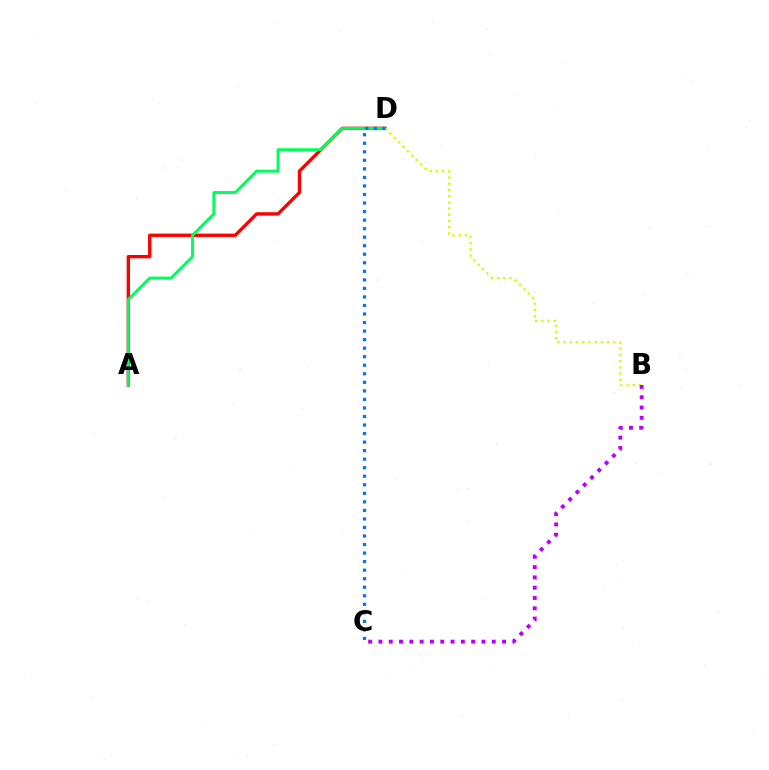{('A', 'D'): [{'color': '#ff0000', 'line_style': 'solid', 'thickness': 2.42}, {'color': '#00ff5c', 'line_style': 'solid', 'thickness': 2.13}], ('B', 'D'): [{'color': '#d1ff00', 'line_style': 'dotted', 'thickness': 1.69}], ('C', 'D'): [{'color': '#0074ff', 'line_style': 'dotted', 'thickness': 2.32}], ('B', 'C'): [{'color': '#b900ff', 'line_style': 'dotted', 'thickness': 2.8}]}